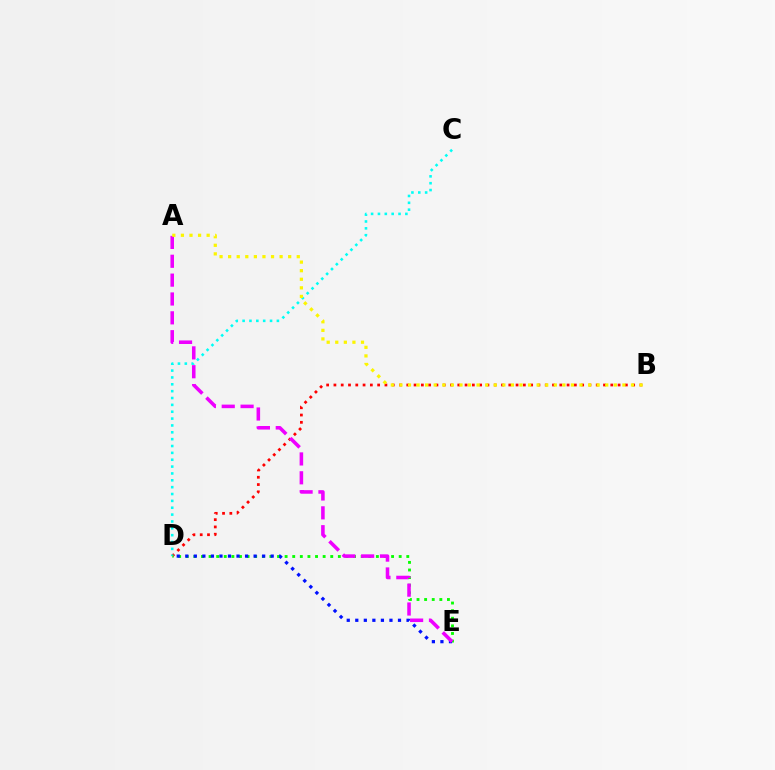{('B', 'D'): [{'color': '#ff0000', 'line_style': 'dotted', 'thickness': 1.98}], ('C', 'D'): [{'color': '#00fff6', 'line_style': 'dotted', 'thickness': 1.86}], ('D', 'E'): [{'color': '#08ff00', 'line_style': 'dotted', 'thickness': 2.07}, {'color': '#0010ff', 'line_style': 'dotted', 'thickness': 2.32}], ('A', 'E'): [{'color': '#ee00ff', 'line_style': 'dashed', 'thickness': 2.56}], ('A', 'B'): [{'color': '#fcf500', 'line_style': 'dotted', 'thickness': 2.33}]}